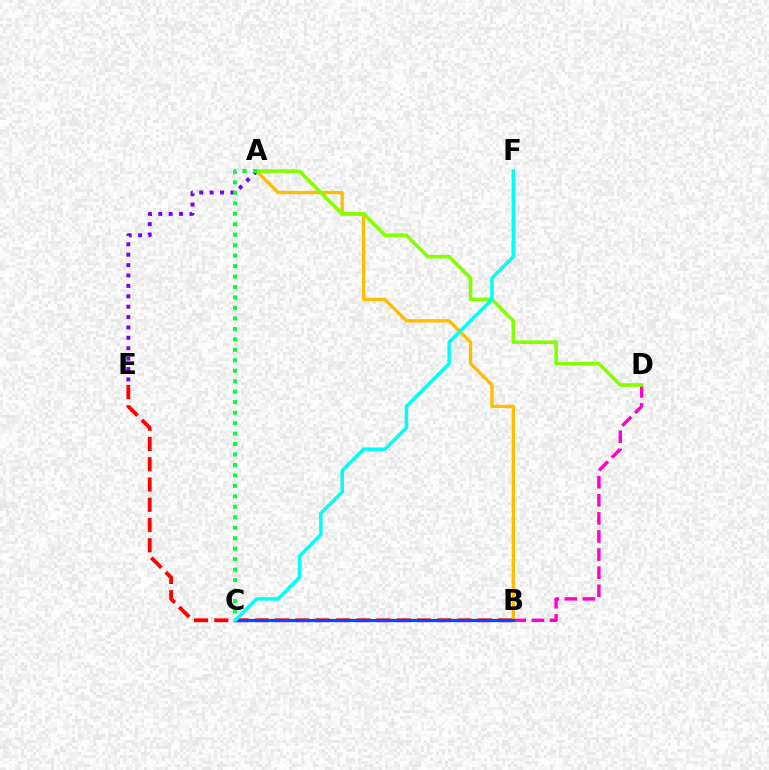{('B', 'E'): [{'color': '#ff0000', 'line_style': 'dashed', 'thickness': 2.75}], ('B', 'D'): [{'color': '#ff00cf', 'line_style': 'dashed', 'thickness': 2.46}], ('A', 'E'): [{'color': '#7200ff', 'line_style': 'dotted', 'thickness': 2.82}], ('A', 'B'): [{'color': '#ffbd00', 'line_style': 'solid', 'thickness': 2.38}], ('A', 'D'): [{'color': '#84ff00', 'line_style': 'solid', 'thickness': 2.62}], ('B', 'C'): [{'color': '#004bff', 'line_style': 'solid', 'thickness': 2.31}], ('C', 'F'): [{'color': '#00fff6', 'line_style': 'solid', 'thickness': 2.51}], ('A', 'C'): [{'color': '#00ff39', 'line_style': 'dotted', 'thickness': 2.84}]}